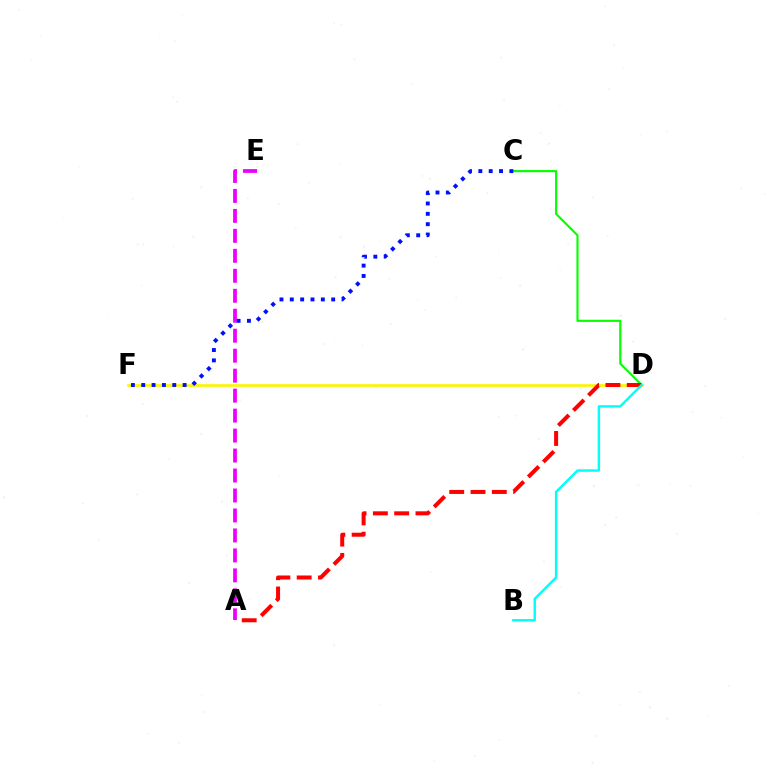{('A', 'E'): [{'color': '#ee00ff', 'line_style': 'dashed', 'thickness': 2.71}], ('C', 'D'): [{'color': '#08ff00', 'line_style': 'solid', 'thickness': 1.56}], ('D', 'F'): [{'color': '#fcf500', 'line_style': 'solid', 'thickness': 1.91}], ('A', 'D'): [{'color': '#ff0000', 'line_style': 'dashed', 'thickness': 2.89}], ('B', 'D'): [{'color': '#00fff6', 'line_style': 'solid', 'thickness': 1.75}], ('C', 'F'): [{'color': '#0010ff', 'line_style': 'dotted', 'thickness': 2.81}]}